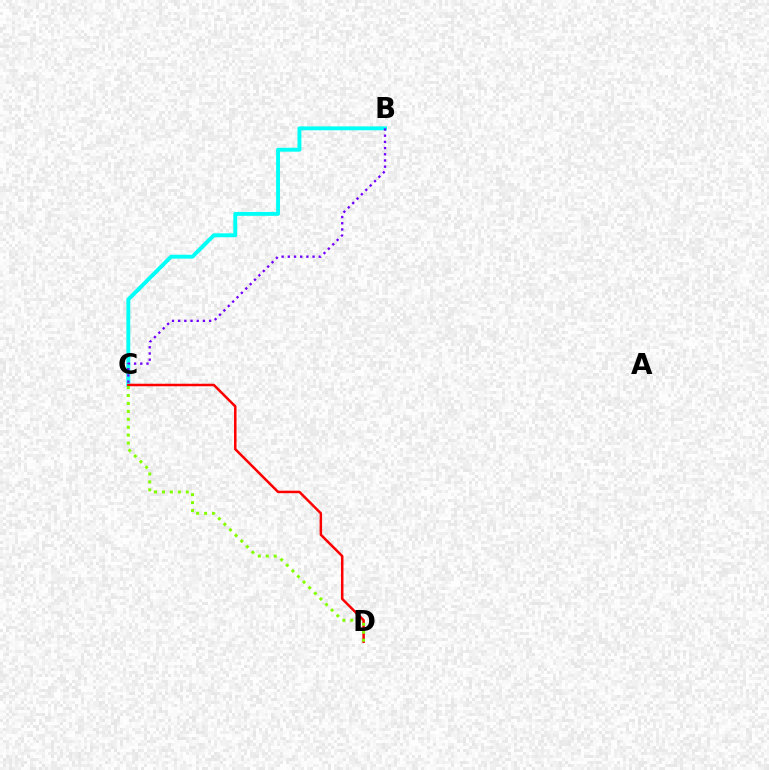{('B', 'C'): [{'color': '#00fff6', 'line_style': 'solid', 'thickness': 2.81}, {'color': '#7200ff', 'line_style': 'dotted', 'thickness': 1.68}], ('C', 'D'): [{'color': '#ff0000', 'line_style': 'solid', 'thickness': 1.8}, {'color': '#84ff00', 'line_style': 'dotted', 'thickness': 2.16}]}